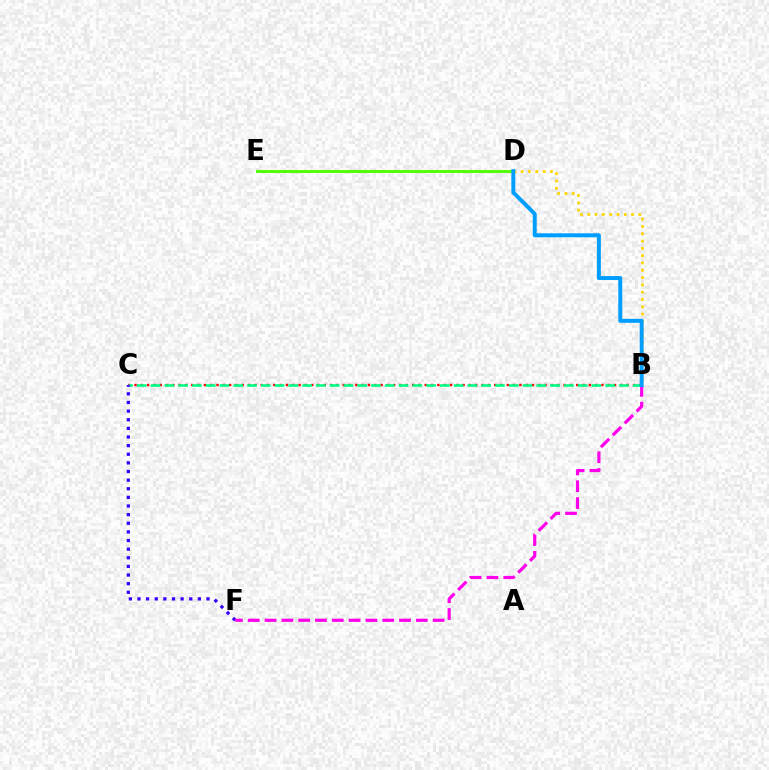{('B', 'C'): [{'color': '#ff0000', 'line_style': 'dotted', 'thickness': 1.71}, {'color': '#00ff86', 'line_style': 'dashed', 'thickness': 1.87}], ('D', 'E'): [{'color': '#4fff00', 'line_style': 'solid', 'thickness': 2.07}], ('C', 'F'): [{'color': '#3700ff', 'line_style': 'dotted', 'thickness': 2.34}], ('B', 'D'): [{'color': '#ffd500', 'line_style': 'dotted', 'thickness': 1.98}, {'color': '#009eff', 'line_style': 'solid', 'thickness': 2.85}], ('B', 'F'): [{'color': '#ff00ed', 'line_style': 'dashed', 'thickness': 2.28}]}